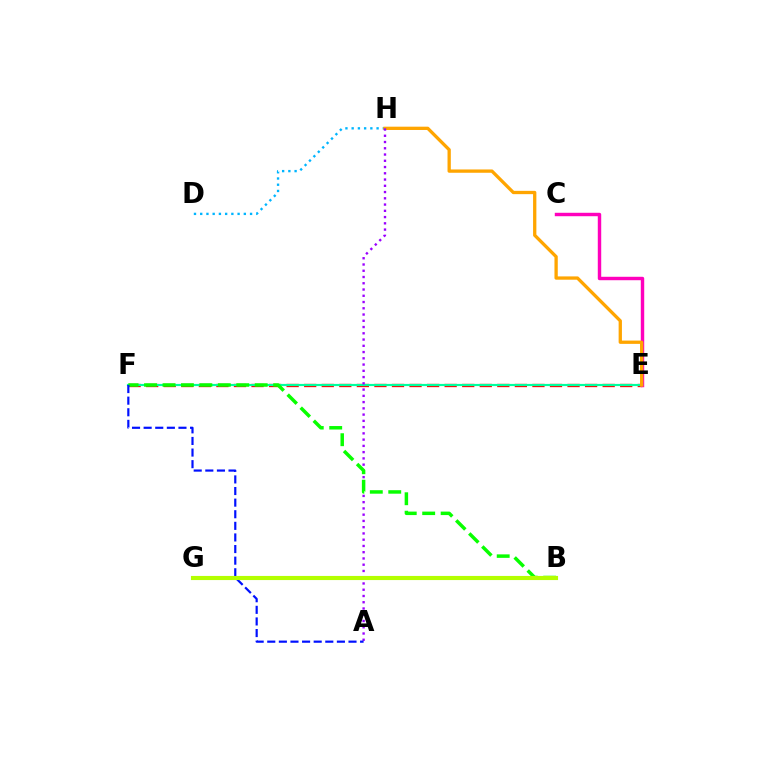{('D', 'H'): [{'color': '#00b5ff', 'line_style': 'dotted', 'thickness': 1.69}], ('E', 'F'): [{'color': '#ff0000', 'line_style': 'dashed', 'thickness': 2.39}, {'color': '#00ff9d', 'line_style': 'solid', 'thickness': 1.57}], ('C', 'E'): [{'color': '#ff00bd', 'line_style': 'solid', 'thickness': 2.47}], ('E', 'H'): [{'color': '#ffa500', 'line_style': 'solid', 'thickness': 2.38}], ('A', 'H'): [{'color': '#9b00ff', 'line_style': 'dotted', 'thickness': 1.7}], ('B', 'F'): [{'color': '#08ff00', 'line_style': 'dashed', 'thickness': 2.51}], ('A', 'F'): [{'color': '#0010ff', 'line_style': 'dashed', 'thickness': 1.58}], ('B', 'G'): [{'color': '#b3ff00', 'line_style': 'solid', 'thickness': 2.97}]}